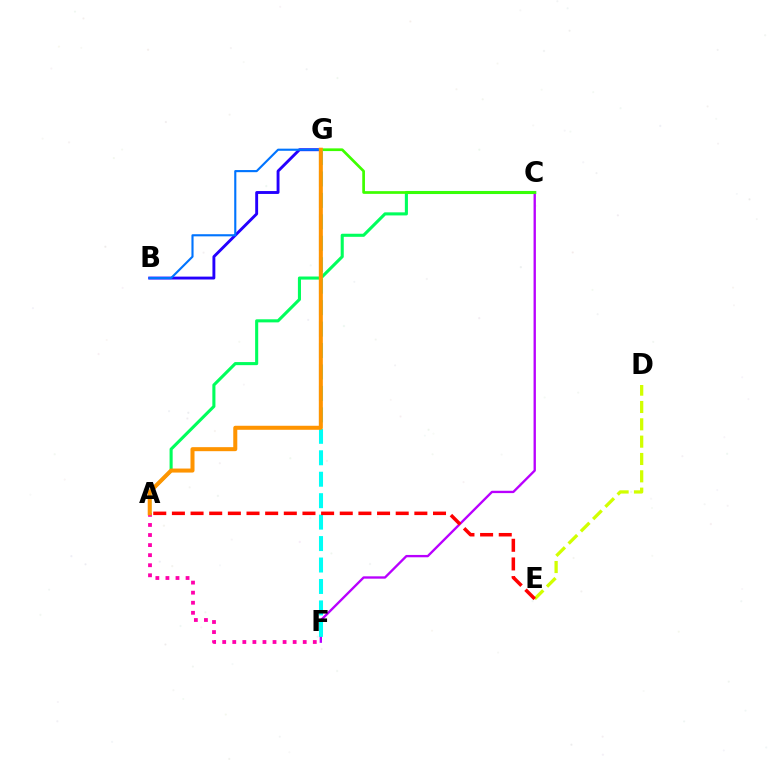{('B', 'G'): [{'color': '#2500ff', 'line_style': 'solid', 'thickness': 2.08}, {'color': '#0074ff', 'line_style': 'solid', 'thickness': 1.53}], ('A', 'F'): [{'color': '#ff00ac', 'line_style': 'dotted', 'thickness': 2.73}], ('A', 'C'): [{'color': '#00ff5c', 'line_style': 'solid', 'thickness': 2.22}], ('C', 'F'): [{'color': '#b900ff', 'line_style': 'solid', 'thickness': 1.69}], ('C', 'G'): [{'color': '#3dff00', 'line_style': 'solid', 'thickness': 1.95}], ('F', 'G'): [{'color': '#00fff6', 'line_style': 'dashed', 'thickness': 2.91}], ('A', 'G'): [{'color': '#ff9400', 'line_style': 'solid', 'thickness': 2.9}], ('D', 'E'): [{'color': '#d1ff00', 'line_style': 'dashed', 'thickness': 2.35}], ('A', 'E'): [{'color': '#ff0000', 'line_style': 'dashed', 'thickness': 2.53}]}